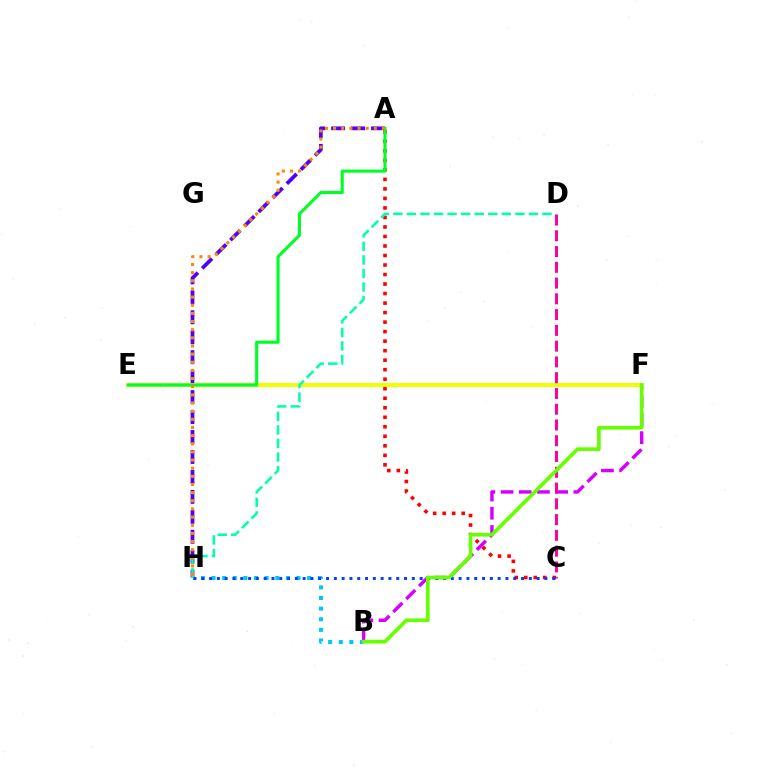{('B', 'F'): [{'color': '#d600ff', 'line_style': 'dashed', 'thickness': 2.47}, {'color': '#66ff00', 'line_style': 'solid', 'thickness': 2.64}], ('A', 'H'): [{'color': '#4f00ff', 'line_style': 'dashed', 'thickness': 2.71}, {'color': '#ff8800', 'line_style': 'dotted', 'thickness': 2.21}], ('E', 'F'): [{'color': '#eeff00', 'line_style': 'solid', 'thickness': 2.85}], ('B', 'H'): [{'color': '#00c7ff', 'line_style': 'dotted', 'thickness': 2.89}], ('A', 'C'): [{'color': '#ff0000', 'line_style': 'dotted', 'thickness': 2.59}], ('C', 'H'): [{'color': '#003fff', 'line_style': 'dotted', 'thickness': 2.12}], ('D', 'H'): [{'color': '#00ffaf', 'line_style': 'dashed', 'thickness': 1.84}], ('A', 'E'): [{'color': '#00ff27', 'line_style': 'solid', 'thickness': 2.24}], ('C', 'D'): [{'color': '#ff00a0', 'line_style': 'dashed', 'thickness': 2.14}]}